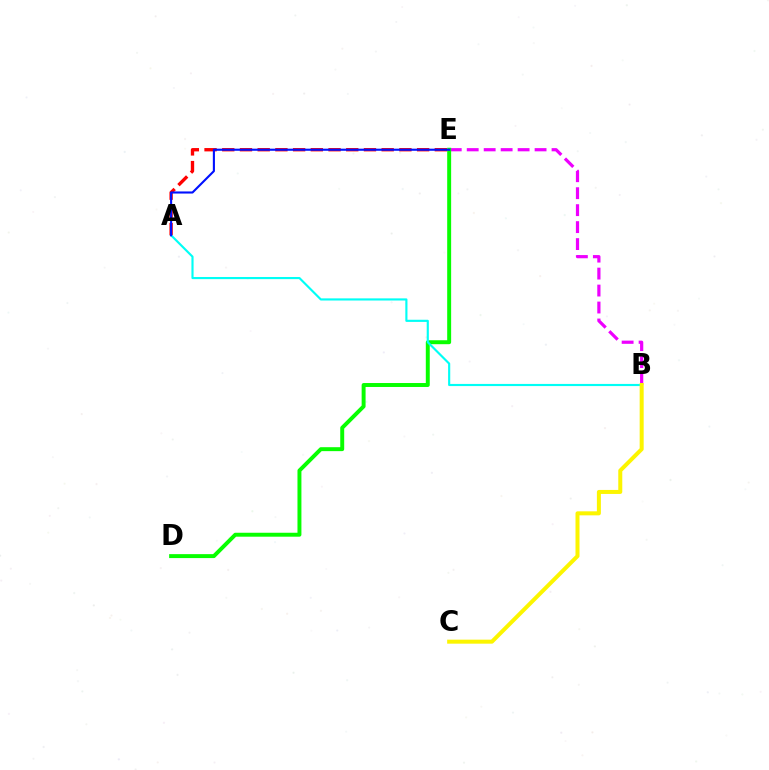{('B', 'E'): [{'color': '#ee00ff', 'line_style': 'dashed', 'thickness': 2.3}], ('A', 'E'): [{'color': '#ff0000', 'line_style': 'dashed', 'thickness': 2.41}, {'color': '#0010ff', 'line_style': 'solid', 'thickness': 1.52}], ('D', 'E'): [{'color': '#08ff00', 'line_style': 'solid', 'thickness': 2.84}], ('A', 'B'): [{'color': '#00fff6', 'line_style': 'solid', 'thickness': 1.54}], ('B', 'C'): [{'color': '#fcf500', 'line_style': 'solid', 'thickness': 2.88}]}